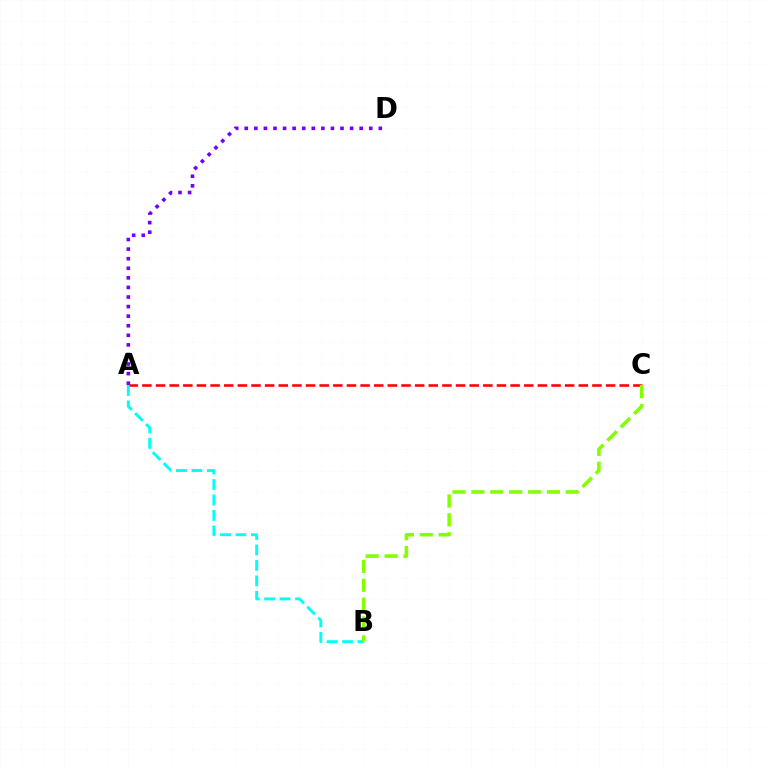{('A', 'C'): [{'color': '#ff0000', 'line_style': 'dashed', 'thickness': 1.85}], ('A', 'D'): [{'color': '#7200ff', 'line_style': 'dotted', 'thickness': 2.6}], ('A', 'B'): [{'color': '#00fff6', 'line_style': 'dashed', 'thickness': 2.1}], ('B', 'C'): [{'color': '#84ff00', 'line_style': 'dashed', 'thickness': 2.56}]}